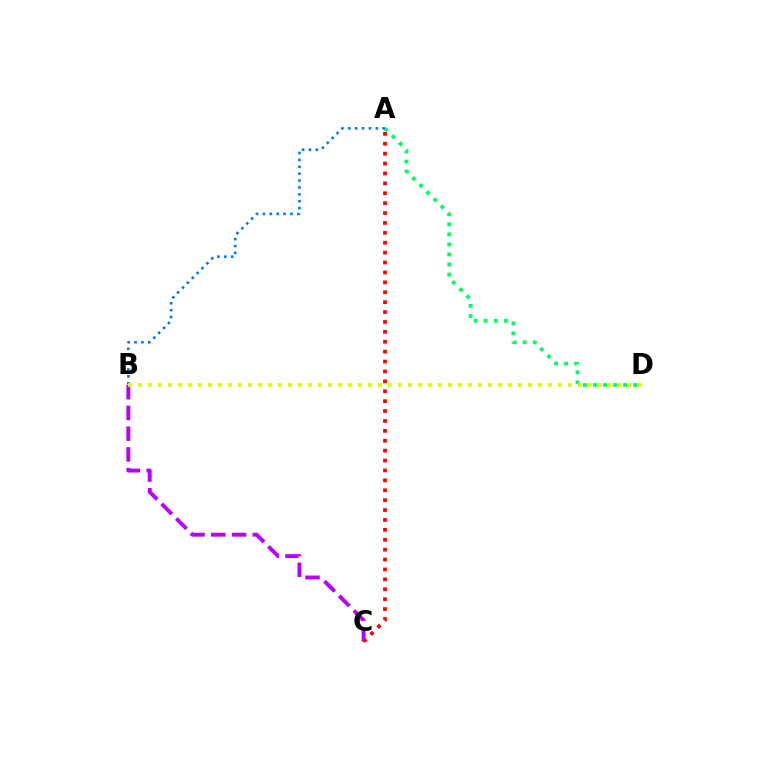{('A', 'D'): [{'color': '#00ff5c', 'line_style': 'dotted', 'thickness': 2.73}], ('B', 'C'): [{'color': '#b900ff', 'line_style': 'dashed', 'thickness': 2.82}], ('A', 'C'): [{'color': '#ff0000', 'line_style': 'dotted', 'thickness': 2.69}], ('A', 'B'): [{'color': '#0074ff', 'line_style': 'dotted', 'thickness': 1.87}], ('B', 'D'): [{'color': '#d1ff00', 'line_style': 'dotted', 'thickness': 2.72}]}